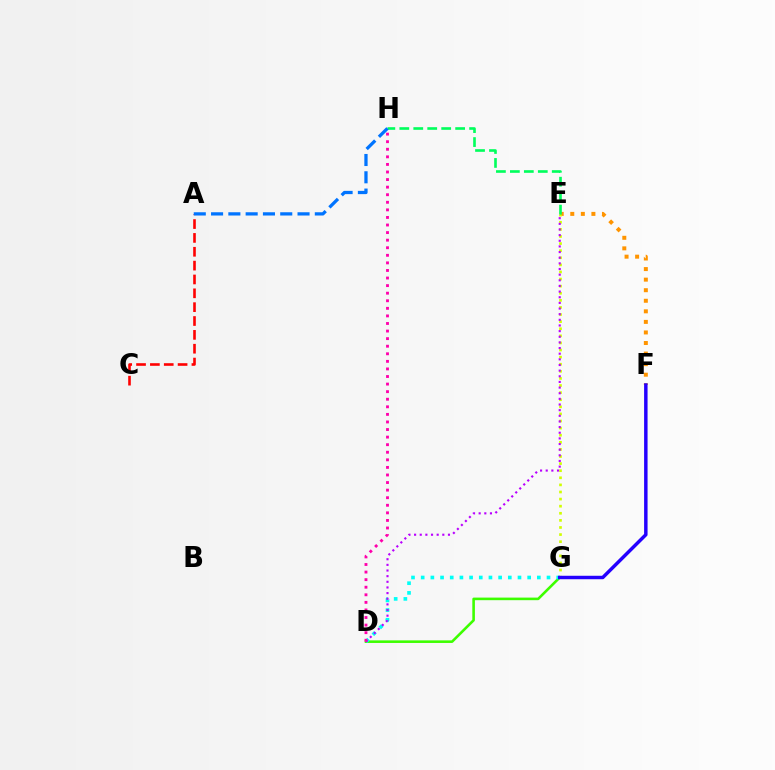{('D', 'G'): [{'color': '#3dff00', 'line_style': 'solid', 'thickness': 1.86}, {'color': '#00fff6', 'line_style': 'dotted', 'thickness': 2.63}], ('E', 'F'): [{'color': '#ff9400', 'line_style': 'dotted', 'thickness': 2.87}], ('A', 'C'): [{'color': '#ff0000', 'line_style': 'dashed', 'thickness': 1.88}], ('E', 'G'): [{'color': '#d1ff00', 'line_style': 'dotted', 'thickness': 1.93}], ('E', 'H'): [{'color': '#00ff5c', 'line_style': 'dashed', 'thickness': 1.9}], ('D', 'E'): [{'color': '#b900ff', 'line_style': 'dotted', 'thickness': 1.53}], ('D', 'H'): [{'color': '#ff00ac', 'line_style': 'dotted', 'thickness': 2.06}], ('F', 'G'): [{'color': '#2500ff', 'line_style': 'solid', 'thickness': 2.49}], ('A', 'H'): [{'color': '#0074ff', 'line_style': 'dashed', 'thickness': 2.35}]}